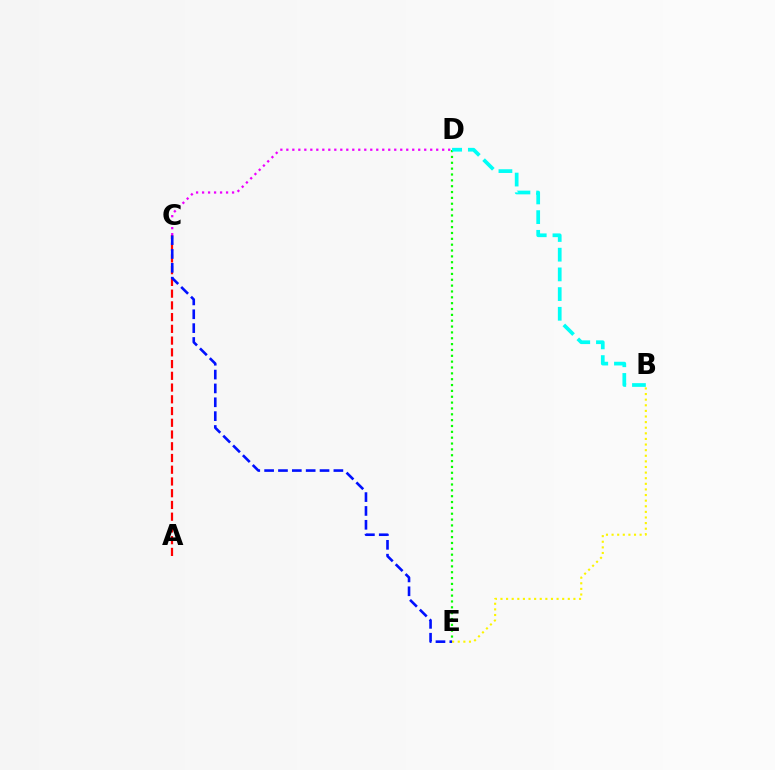{('D', 'E'): [{'color': '#08ff00', 'line_style': 'dotted', 'thickness': 1.59}], ('B', 'E'): [{'color': '#fcf500', 'line_style': 'dotted', 'thickness': 1.52}], ('B', 'D'): [{'color': '#00fff6', 'line_style': 'dashed', 'thickness': 2.68}], ('A', 'C'): [{'color': '#ff0000', 'line_style': 'dashed', 'thickness': 1.59}], ('C', 'E'): [{'color': '#0010ff', 'line_style': 'dashed', 'thickness': 1.88}], ('C', 'D'): [{'color': '#ee00ff', 'line_style': 'dotted', 'thickness': 1.63}]}